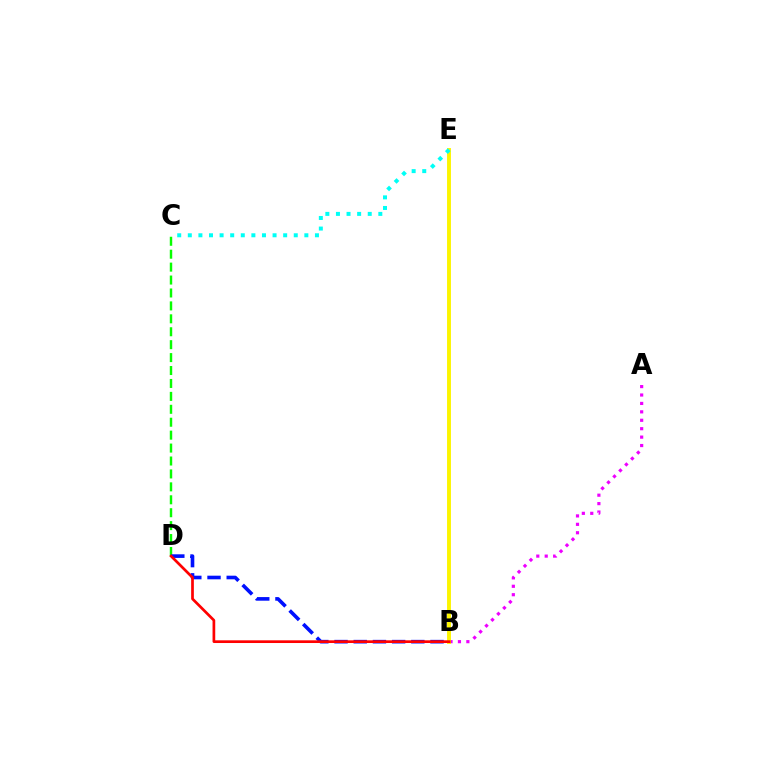{('C', 'D'): [{'color': '#08ff00', 'line_style': 'dashed', 'thickness': 1.76}], ('A', 'B'): [{'color': '#ee00ff', 'line_style': 'dotted', 'thickness': 2.29}], ('B', 'E'): [{'color': '#fcf500', 'line_style': 'solid', 'thickness': 2.81}], ('C', 'E'): [{'color': '#00fff6', 'line_style': 'dotted', 'thickness': 2.88}], ('B', 'D'): [{'color': '#0010ff', 'line_style': 'dashed', 'thickness': 2.61}, {'color': '#ff0000', 'line_style': 'solid', 'thickness': 1.94}]}